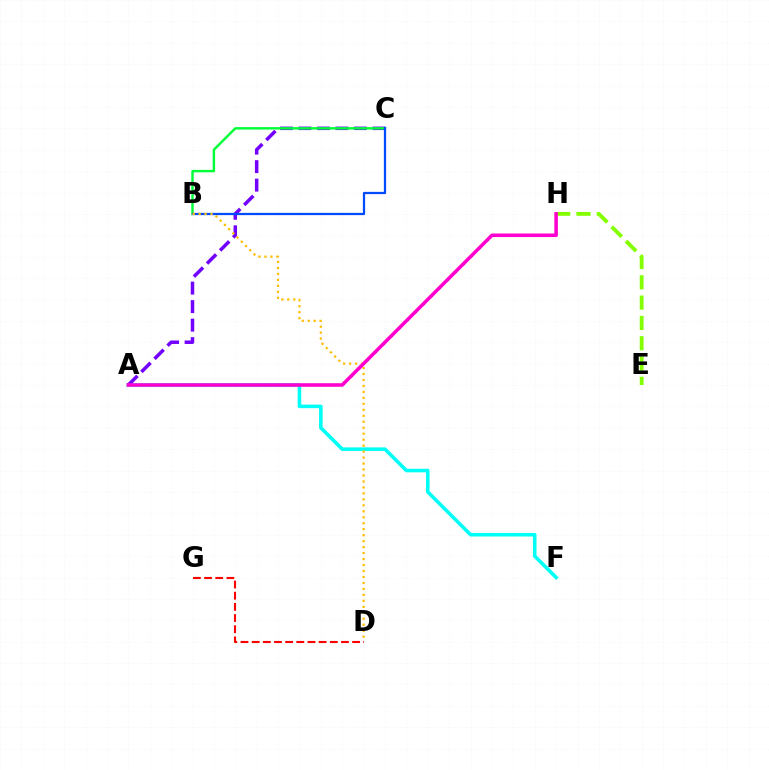{('A', 'F'): [{'color': '#00fff6', 'line_style': 'solid', 'thickness': 2.57}], ('A', 'C'): [{'color': '#7200ff', 'line_style': 'dashed', 'thickness': 2.51}], ('E', 'H'): [{'color': '#84ff00', 'line_style': 'dashed', 'thickness': 2.76}], ('B', 'C'): [{'color': '#00ff39', 'line_style': 'solid', 'thickness': 1.76}, {'color': '#004bff', 'line_style': 'solid', 'thickness': 1.62}], ('B', 'D'): [{'color': '#ffbd00', 'line_style': 'dotted', 'thickness': 1.62}], ('D', 'G'): [{'color': '#ff0000', 'line_style': 'dashed', 'thickness': 1.52}], ('A', 'H'): [{'color': '#ff00cf', 'line_style': 'solid', 'thickness': 2.56}]}